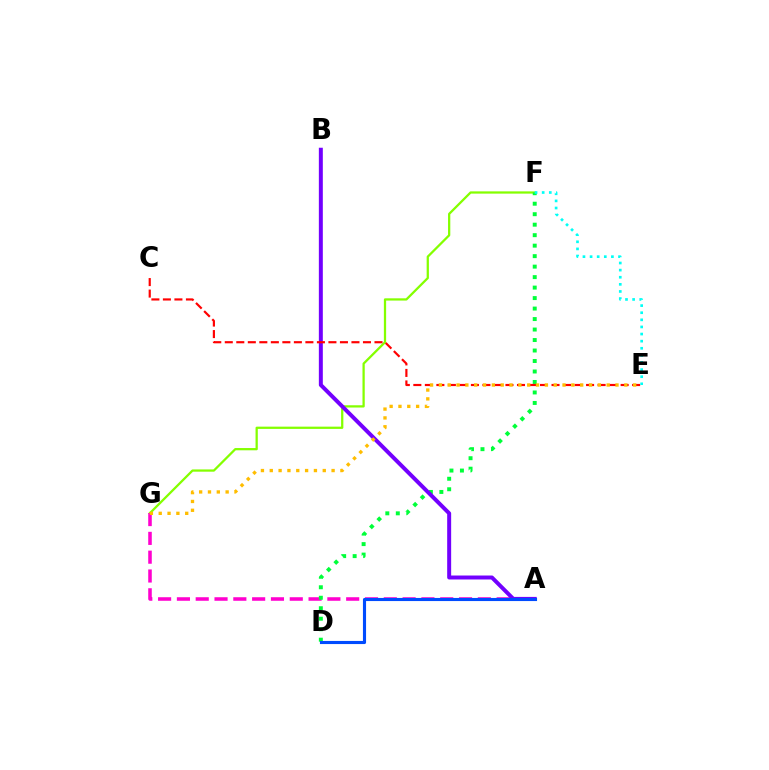{('F', 'G'): [{'color': '#84ff00', 'line_style': 'solid', 'thickness': 1.63}], ('A', 'G'): [{'color': '#ff00cf', 'line_style': 'dashed', 'thickness': 2.56}], ('D', 'F'): [{'color': '#00ff39', 'line_style': 'dotted', 'thickness': 2.85}], ('A', 'B'): [{'color': '#7200ff', 'line_style': 'solid', 'thickness': 2.86}], ('C', 'E'): [{'color': '#ff0000', 'line_style': 'dashed', 'thickness': 1.56}], ('A', 'D'): [{'color': '#004bff', 'line_style': 'solid', 'thickness': 2.24}], ('E', 'G'): [{'color': '#ffbd00', 'line_style': 'dotted', 'thickness': 2.4}], ('E', 'F'): [{'color': '#00fff6', 'line_style': 'dotted', 'thickness': 1.93}]}